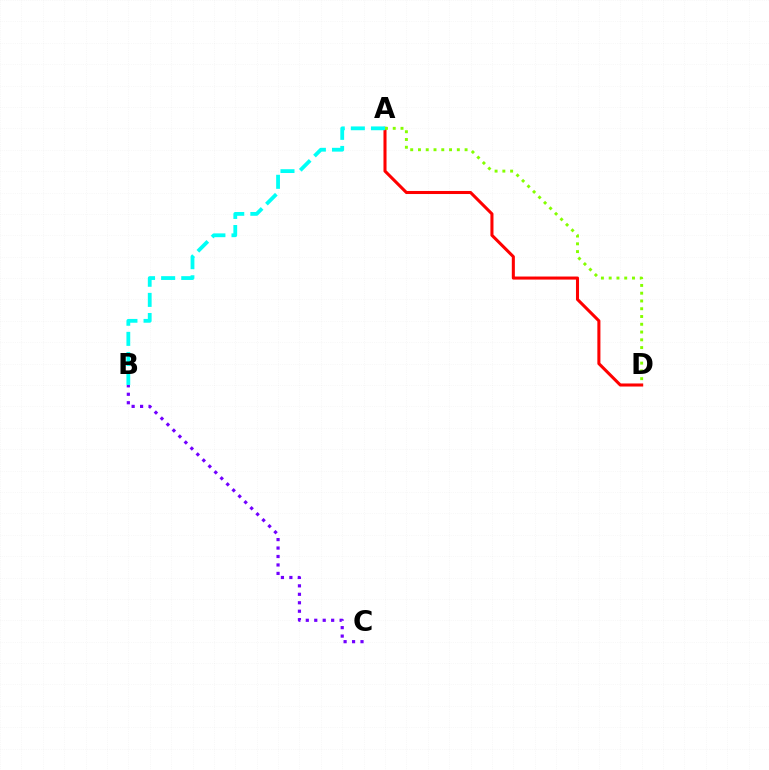{('A', 'D'): [{'color': '#ff0000', 'line_style': 'solid', 'thickness': 2.2}, {'color': '#84ff00', 'line_style': 'dotted', 'thickness': 2.11}], ('A', 'B'): [{'color': '#00fff6', 'line_style': 'dashed', 'thickness': 2.73}], ('B', 'C'): [{'color': '#7200ff', 'line_style': 'dotted', 'thickness': 2.3}]}